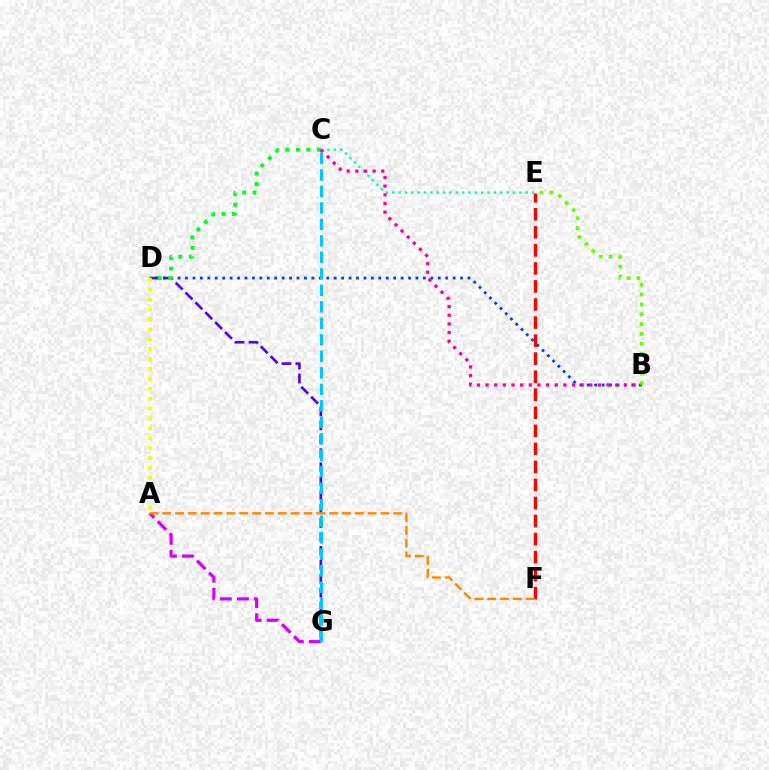{('B', 'D'): [{'color': '#003fff', 'line_style': 'dotted', 'thickness': 2.02}], ('B', 'E'): [{'color': '#66ff00', 'line_style': 'dotted', 'thickness': 2.67}], ('D', 'G'): [{'color': '#4f00ff', 'line_style': 'dashed', 'thickness': 1.89}], ('A', 'G'): [{'color': '#d600ff', 'line_style': 'dashed', 'thickness': 2.32}], ('C', 'E'): [{'color': '#00ffaf', 'line_style': 'dotted', 'thickness': 1.73}], ('C', 'G'): [{'color': '#00c7ff', 'line_style': 'dashed', 'thickness': 2.24}], ('C', 'D'): [{'color': '#00ff27', 'line_style': 'dotted', 'thickness': 2.85}], ('B', 'C'): [{'color': '#ff00a0', 'line_style': 'dotted', 'thickness': 2.35}], ('E', 'F'): [{'color': '#ff0000', 'line_style': 'dashed', 'thickness': 2.45}], ('A', 'D'): [{'color': '#eeff00', 'line_style': 'dotted', 'thickness': 2.69}], ('A', 'F'): [{'color': '#ff8800', 'line_style': 'dashed', 'thickness': 1.74}]}